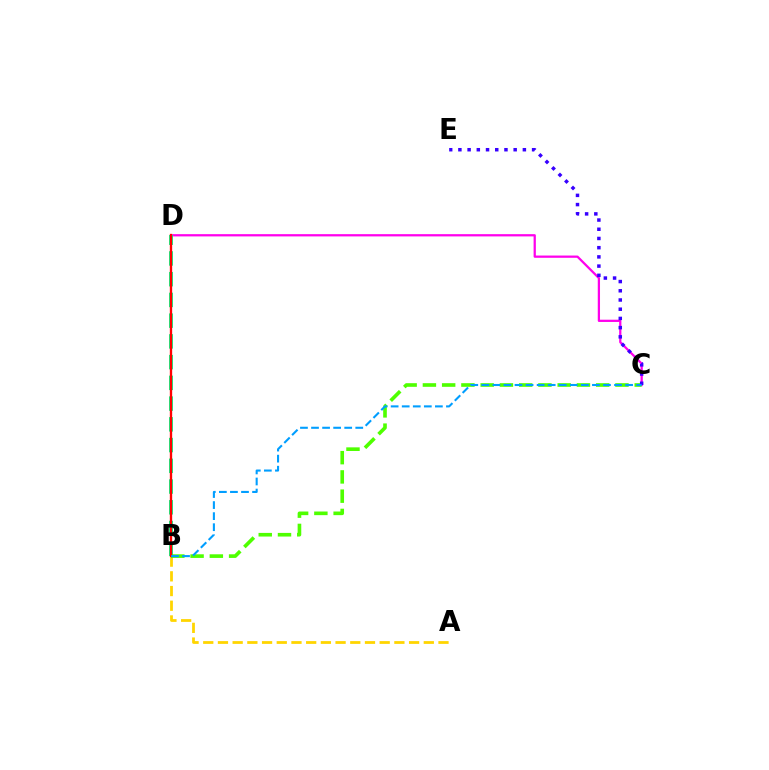{('C', 'D'): [{'color': '#ff00ed', 'line_style': 'solid', 'thickness': 1.62}], ('A', 'B'): [{'color': '#ffd500', 'line_style': 'dashed', 'thickness': 2.0}], ('B', 'D'): [{'color': '#00ff86', 'line_style': 'dashed', 'thickness': 2.82}, {'color': '#ff0000', 'line_style': 'solid', 'thickness': 1.68}], ('B', 'C'): [{'color': '#4fff00', 'line_style': 'dashed', 'thickness': 2.62}, {'color': '#009eff', 'line_style': 'dashed', 'thickness': 1.5}], ('C', 'E'): [{'color': '#3700ff', 'line_style': 'dotted', 'thickness': 2.5}]}